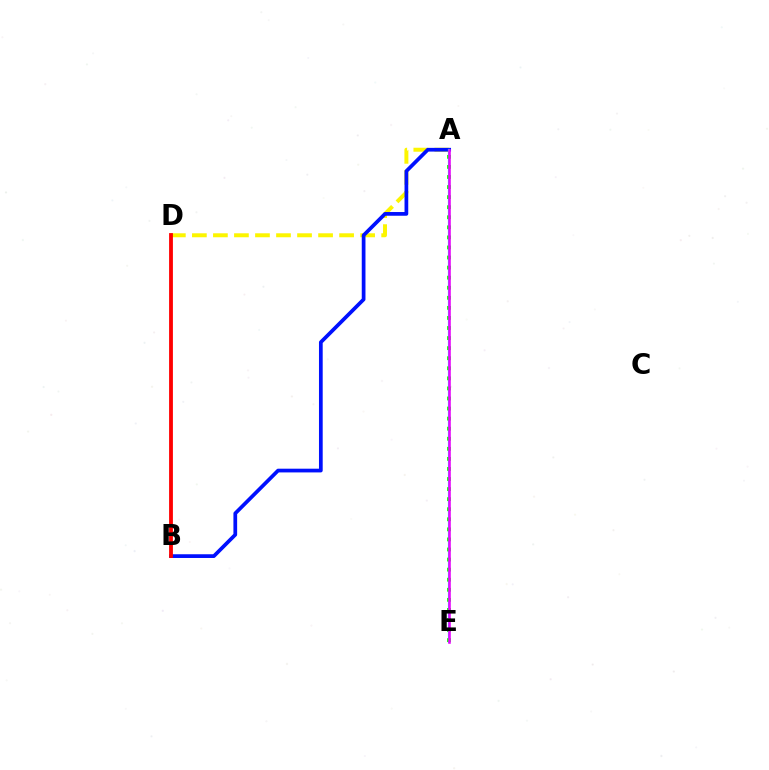{('A', 'D'): [{'color': '#fcf500', 'line_style': 'dashed', 'thickness': 2.86}], ('A', 'B'): [{'color': '#0010ff', 'line_style': 'solid', 'thickness': 2.68}], ('B', 'D'): [{'color': '#ff0000', 'line_style': 'solid', 'thickness': 2.74}], ('A', 'E'): [{'color': '#00fff6', 'line_style': 'solid', 'thickness': 1.58}, {'color': '#08ff00', 'line_style': 'dotted', 'thickness': 2.74}, {'color': '#ee00ff', 'line_style': 'solid', 'thickness': 1.85}]}